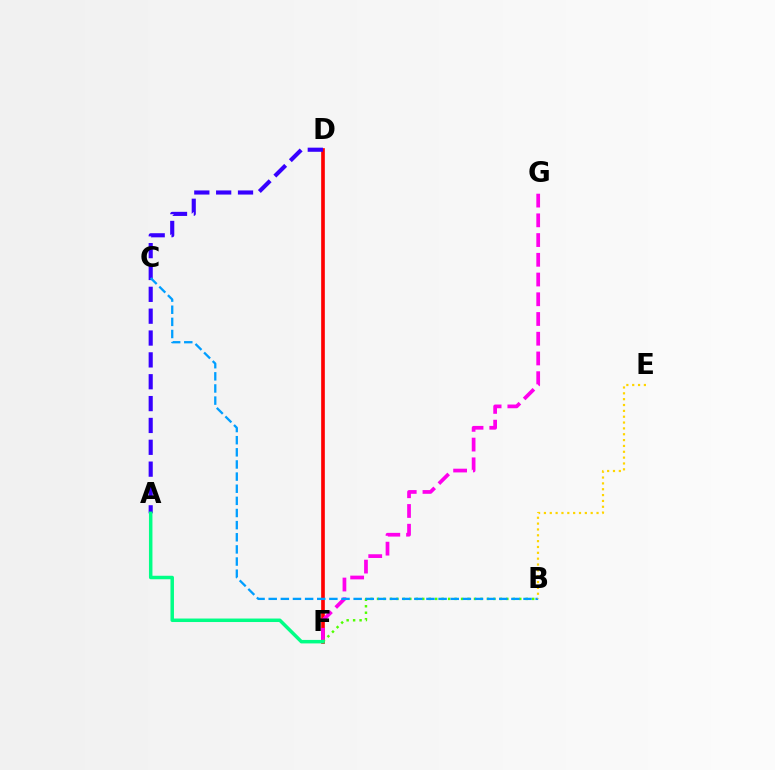{('D', 'F'): [{'color': '#ff0000', 'line_style': 'solid', 'thickness': 2.64}], ('F', 'G'): [{'color': '#ff00ed', 'line_style': 'dashed', 'thickness': 2.68}], ('B', 'F'): [{'color': '#4fff00', 'line_style': 'dotted', 'thickness': 1.76}], ('A', 'D'): [{'color': '#3700ff', 'line_style': 'dashed', 'thickness': 2.97}], ('B', 'C'): [{'color': '#009eff', 'line_style': 'dashed', 'thickness': 1.65}], ('B', 'E'): [{'color': '#ffd500', 'line_style': 'dotted', 'thickness': 1.59}], ('A', 'F'): [{'color': '#00ff86', 'line_style': 'solid', 'thickness': 2.51}]}